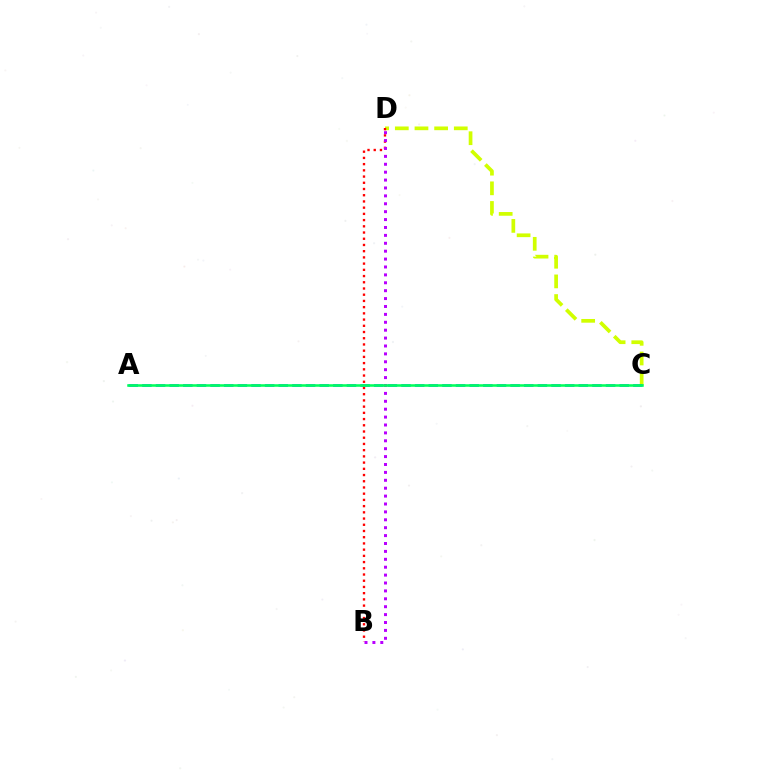{('C', 'D'): [{'color': '#d1ff00', 'line_style': 'dashed', 'thickness': 2.67}], ('B', 'D'): [{'color': '#ff0000', 'line_style': 'dotted', 'thickness': 1.69}, {'color': '#b900ff', 'line_style': 'dotted', 'thickness': 2.15}], ('A', 'C'): [{'color': '#0074ff', 'line_style': 'dashed', 'thickness': 1.85}, {'color': '#00ff5c', 'line_style': 'solid', 'thickness': 1.83}]}